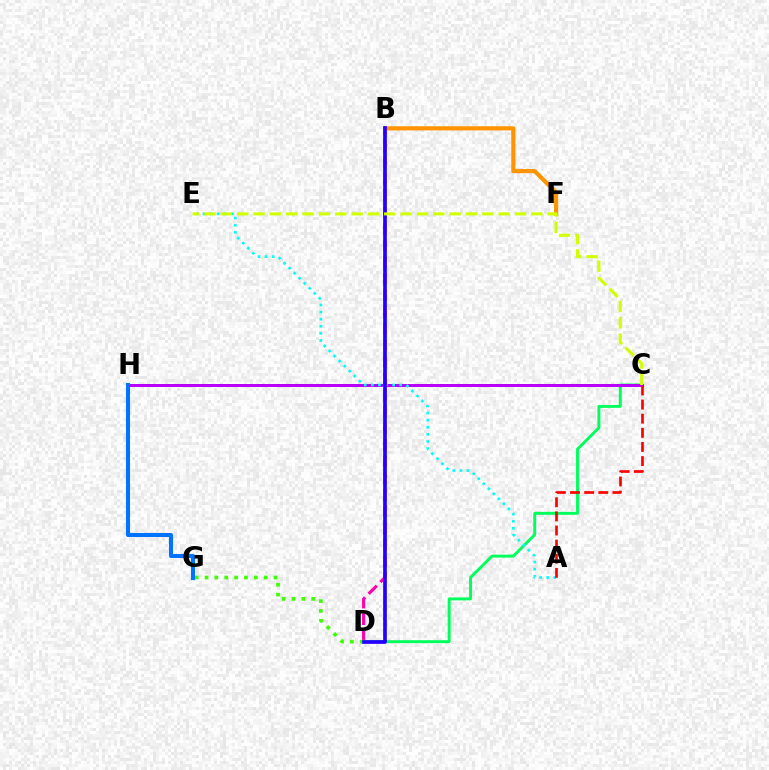{('B', 'D'): [{'color': '#ff00ac', 'line_style': 'dashed', 'thickness': 2.26}, {'color': '#2500ff', 'line_style': 'solid', 'thickness': 2.66}], ('D', 'G'): [{'color': '#3dff00', 'line_style': 'dotted', 'thickness': 2.68}], ('C', 'D'): [{'color': '#00ff5c', 'line_style': 'solid', 'thickness': 2.11}], ('C', 'H'): [{'color': '#b900ff', 'line_style': 'solid', 'thickness': 2.15}], ('A', 'E'): [{'color': '#00fff6', 'line_style': 'dotted', 'thickness': 1.93}], ('A', 'C'): [{'color': '#ff0000', 'line_style': 'dashed', 'thickness': 1.92}], ('B', 'F'): [{'color': '#ff9400', 'line_style': 'solid', 'thickness': 2.99}], ('G', 'H'): [{'color': '#0074ff', 'line_style': 'solid', 'thickness': 2.93}], ('C', 'E'): [{'color': '#d1ff00', 'line_style': 'dashed', 'thickness': 2.22}]}